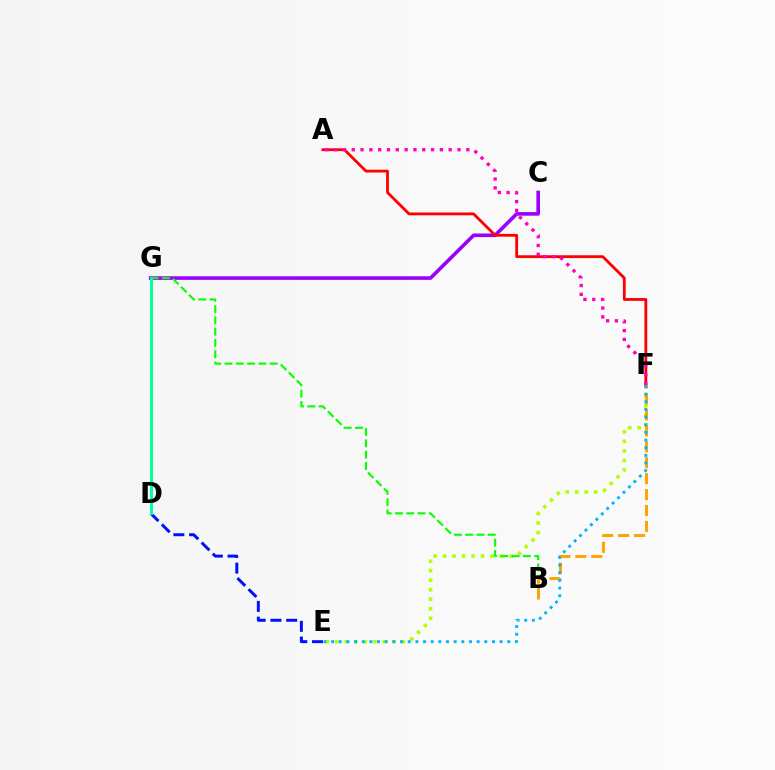{('C', 'G'): [{'color': '#9b00ff', 'line_style': 'solid', 'thickness': 2.6}], ('E', 'F'): [{'color': '#b3ff00', 'line_style': 'dotted', 'thickness': 2.58}, {'color': '#00b5ff', 'line_style': 'dotted', 'thickness': 2.08}], ('B', 'G'): [{'color': '#08ff00', 'line_style': 'dashed', 'thickness': 1.53}], ('A', 'F'): [{'color': '#ff0000', 'line_style': 'solid', 'thickness': 2.02}, {'color': '#ff00bd', 'line_style': 'dotted', 'thickness': 2.39}], ('B', 'F'): [{'color': '#ffa500', 'line_style': 'dashed', 'thickness': 2.17}], ('D', 'E'): [{'color': '#0010ff', 'line_style': 'dashed', 'thickness': 2.14}], ('D', 'G'): [{'color': '#00ff9d', 'line_style': 'solid', 'thickness': 2.13}]}